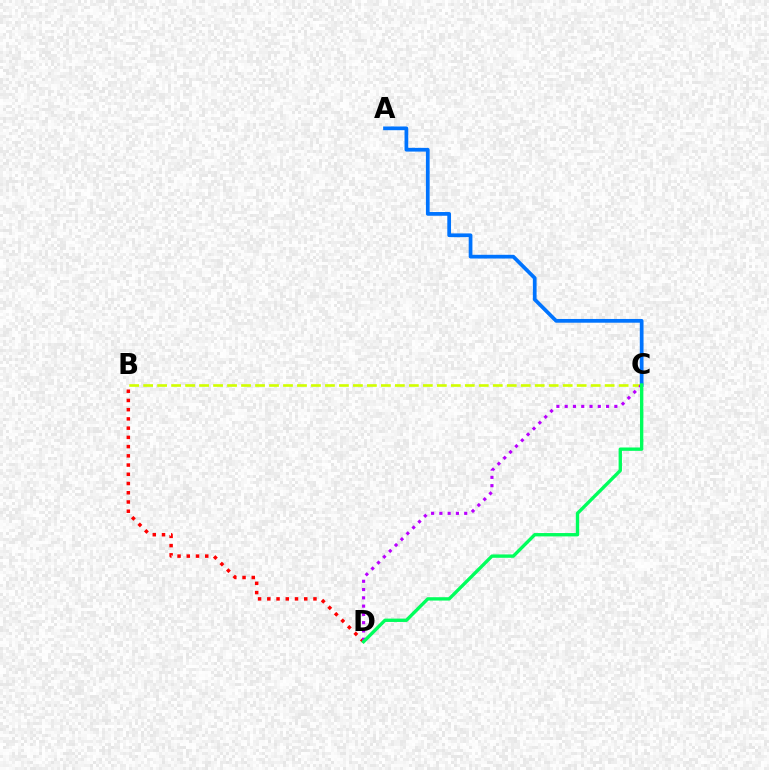{('B', 'C'): [{'color': '#d1ff00', 'line_style': 'dashed', 'thickness': 1.9}], ('A', 'C'): [{'color': '#0074ff', 'line_style': 'solid', 'thickness': 2.68}], ('B', 'D'): [{'color': '#ff0000', 'line_style': 'dotted', 'thickness': 2.51}], ('C', 'D'): [{'color': '#b900ff', 'line_style': 'dotted', 'thickness': 2.25}, {'color': '#00ff5c', 'line_style': 'solid', 'thickness': 2.42}]}